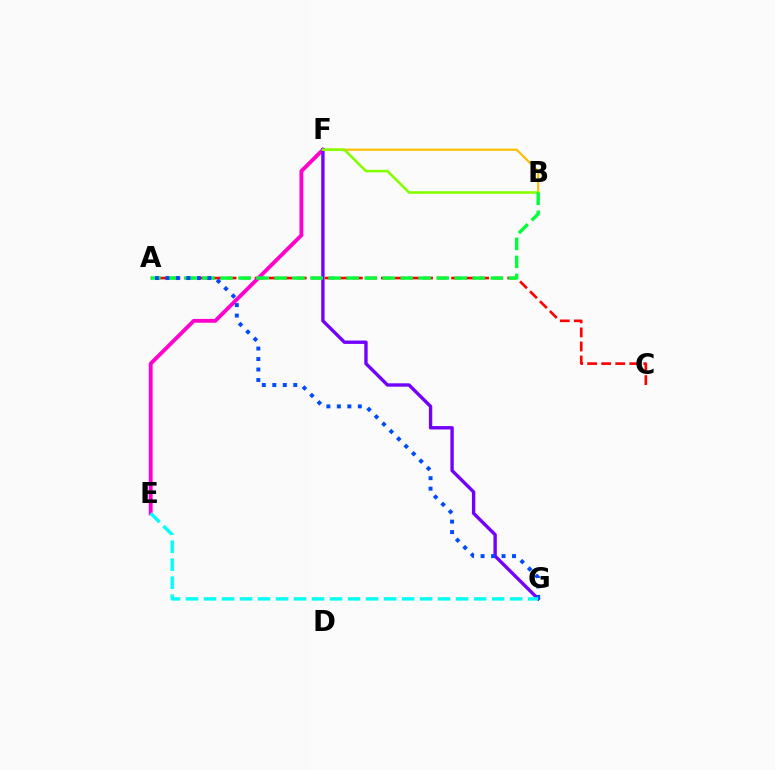{('A', 'C'): [{'color': '#ff0000', 'line_style': 'dashed', 'thickness': 1.91}], ('B', 'F'): [{'color': '#ffbd00', 'line_style': 'solid', 'thickness': 1.56}, {'color': '#84ff00', 'line_style': 'solid', 'thickness': 1.87}], ('E', 'F'): [{'color': '#ff00cf', 'line_style': 'solid', 'thickness': 2.77}], ('F', 'G'): [{'color': '#7200ff', 'line_style': 'solid', 'thickness': 2.42}], ('A', 'B'): [{'color': '#00ff39', 'line_style': 'dashed', 'thickness': 2.45}], ('A', 'G'): [{'color': '#004bff', 'line_style': 'dotted', 'thickness': 2.85}], ('E', 'G'): [{'color': '#00fff6', 'line_style': 'dashed', 'thickness': 2.45}]}